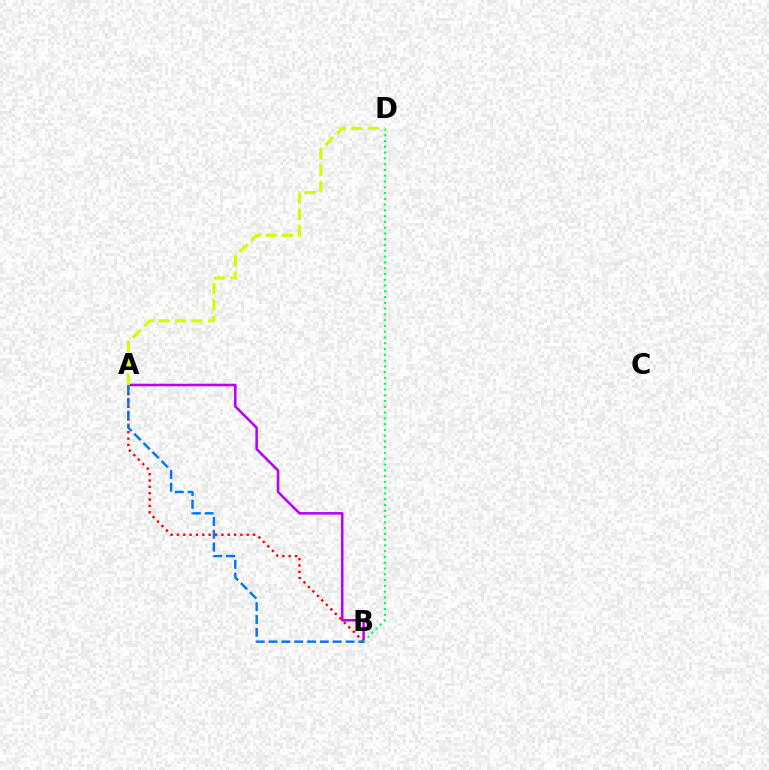{('A', 'B'): [{'color': '#b900ff', 'line_style': 'solid', 'thickness': 1.84}, {'color': '#ff0000', 'line_style': 'dotted', 'thickness': 1.73}, {'color': '#0074ff', 'line_style': 'dashed', 'thickness': 1.74}], ('B', 'D'): [{'color': '#00ff5c', 'line_style': 'dotted', 'thickness': 1.57}], ('A', 'D'): [{'color': '#d1ff00', 'line_style': 'dashed', 'thickness': 2.22}]}